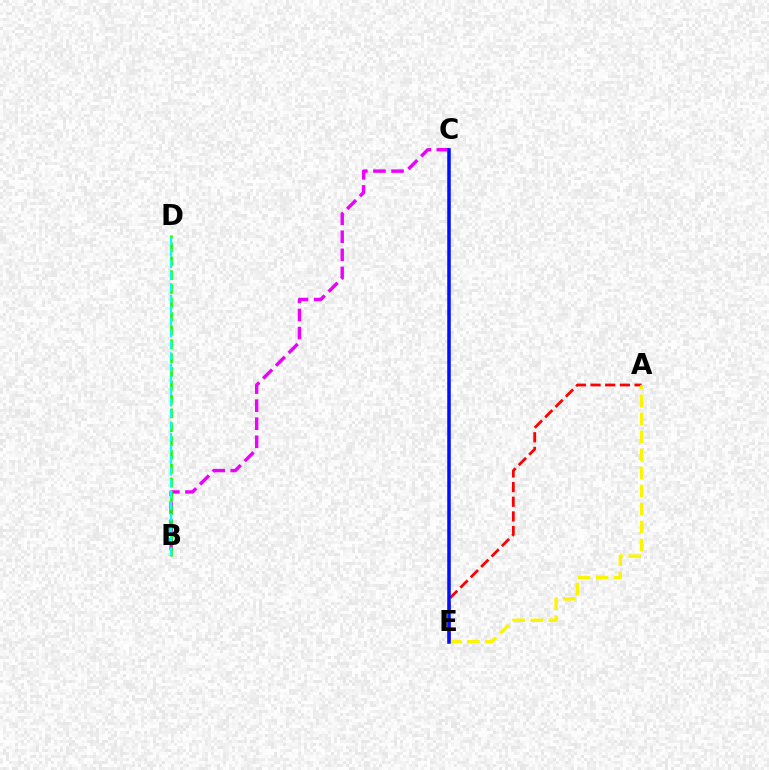{('B', 'C'): [{'color': '#ee00ff', 'line_style': 'dashed', 'thickness': 2.45}], ('B', 'D'): [{'color': '#08ff00', 'line_style': 'dashed', 'thickness': 1.88}, {'color': '#00fff6', 'line_style': 'dashed', 'thickness': 1.56}], ('A', 'E'): [{'color': '#ff0000', 'line_style': 'dashed', 'thickness': 1.99}, {'color': '#fcf500', 'line_style': 'dashed', 'thickness': 2.45}], ('C', 'E'): [{'color': '#0010ff', 'line_style': 'solid', 'thickness': 2.54}]}